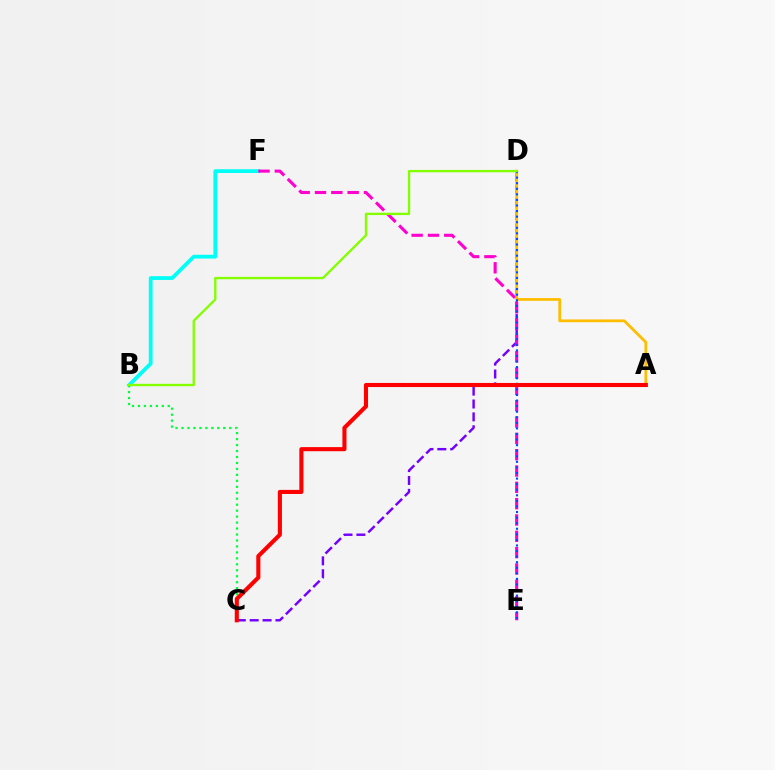{('C', 'D'): [{'color': '#7200ff', 'line_style': 'dashed', 'thickness': 1.75}], ('B', 'F'): [{'color': '#00fff6', 'line_style': 'solid', 'thickness': 2.72}], ('E', 'F'): [{'color': '#ff00cf', 'line_style': 'dashed', 'thickness': 2.22}], ('A', 'D'): [{'color': '#ffbd00', 'line_style': 'solid', 'thickness': 2.0}], ('D', 'E'): [{'color': '#004bff', 'line_style': 'dotted', 'thickness': 1.51}], ('B', 'C'): [{'color': '#00ff39', 'line_style': 'dotted', 'thickness': 1.62}], ('B', 'D'): [{'color': '#84ff00', 'line_style': 'solid', 'thickness': 1.69}], ('A', 'C'): [{'color': '#ff0000', 'line_style': 'solid', 'thickness': 2.95}]}